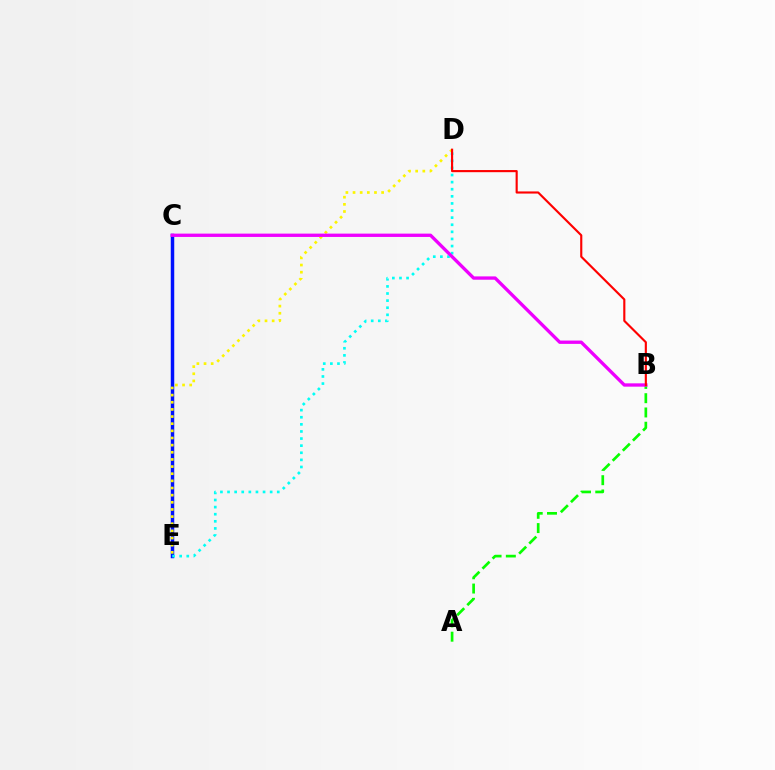{('C', 'E'): [{'color': '#0010ff', 'line_style': 'solid', 'thickness': 2.5}], ('A', 'B'): [{'color': '#08ff00', 'line_style': 'dashed', 'thickness': 1.94}], ('D', 'E'): [{'color': '#fcf500', 'line_style': 'dotted', 'thickness': 1.94}, {'color': '#00fff6', 'line_style': 'dotted', 'thickness': 1.93}], ('B', 'C'): [{'color': '#ee00ff', 'line_style': 'solid', 'thickness': 2.39}], ('B', 'D'): [{'color': '#ff0000', 'line_style': 'solid', 'thickness': 1.54}]}